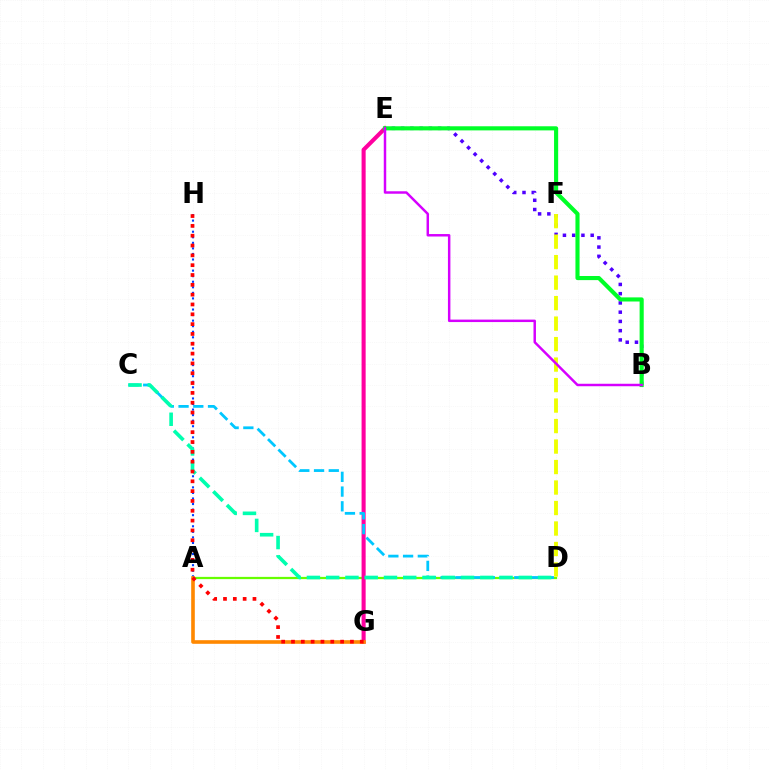{('A', 'D'): [{'color': '#66ff00', 'line_style': 'solid', 'thickness': 1.61}], ('E', 'G'): [{'color': '#ff00a0', 'line_style': 'solid', 'thickness': 2.94}], ('B', 'E'): [{'color': '#4f00ff', 'line_style': 'dotted', 'thickness': 2.51}, {'color': '#00ff27', 'line_style': 'solid', 'thickness': 2.96}, {'color': '#d600ff', 'line_style': 'solid', 'thickness': 1.78}], ('C', 'D'): [{'color': '#00c7ff', 'line_style': 'dashed', 'thickness': 2.0}, {'color': '#00ffaf', 'line_style': 'dashed', 'thickness': 2.62}], ('D', 'F'): [{'color': '#eeff00', 'line_style': 'dashed', 'thickness': 2.78}], ('A', 'H'): [{'color': '#003fff', 'line_style': 'dotted', 'thickness': 1.51}], ('A', 'G'): [{'color': '#ff8800', 'line_style': 'solid', 'thickness': 2.61}], ('G', 'H'): [{'color': '#ff0000', 'line_style': 'dotted', 'thickness': 2.67}]}